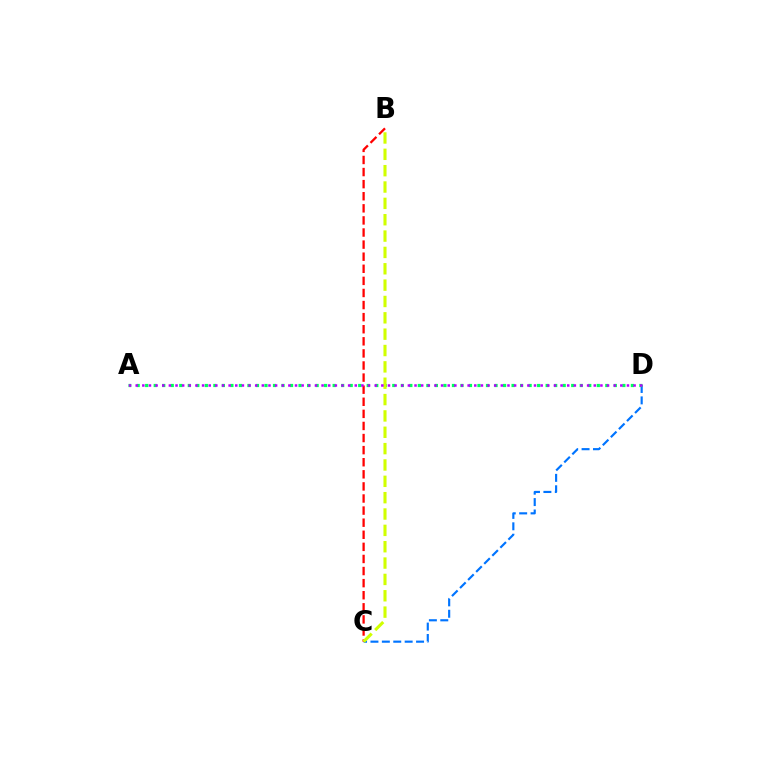{('C', 'D'): [{'color': '#0074ff', 'line_style': 'dashed', 'thickness': 1.55}], ('B', 'C'): [{'color': '#ff0000', 'line_style': 'dashed', 'thickness': 1.64}, {'color': '#d1ff00', 'line_style': 'dashed', 'thickness': 2.22}], ('A', 'D'): [{'color': '#00ff5c', 'line_style': 'dotted', 'thickness': 2.32}, {'color': '#b900ff', 'line_style': 'dotted', 'thickness': 1.8}]}